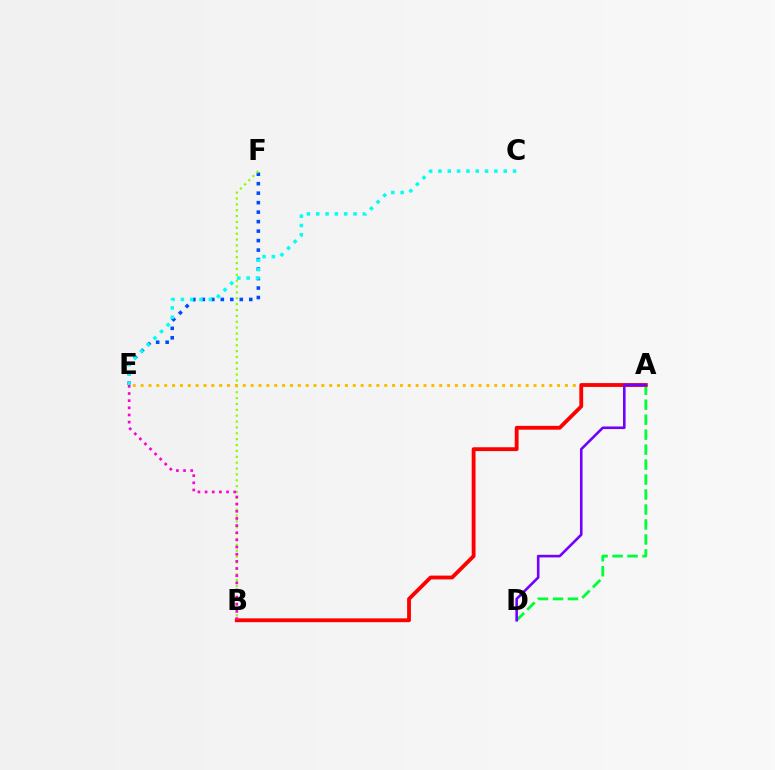{('E', 'F'): [{'color': '#004bff', 'line_style': 'dotted', 'thickness': 2.58}], ('A', 'D'): [{'color': '#00ff39', 'line_style': 'dashed', 'thickness': 2.03}, {'color': '#7200ff', 'line_style': 'solid', 'thickness': 1.87}], ('B', 'F'): [{'color': '#84ff00', 'line_style': 'dotted', 'thickness': 1.6}], ('A', 'E'): [{'color': '#ffbd00', 'line_style': 'dotted', 'thickness': 2.13}], ('A', 'B'): [{'color': '#ff0000', 'line_style': 'solid', 'thickness': 2.76}], ('C', 'E'): [{'color': '#00fff6', 'line_style': 'dotted', 'thickness': 2.53}], ('B', 'E'): [{'color': '#ff00cf', 'line_style': 'dotted', 'thickness': 1.94}]}